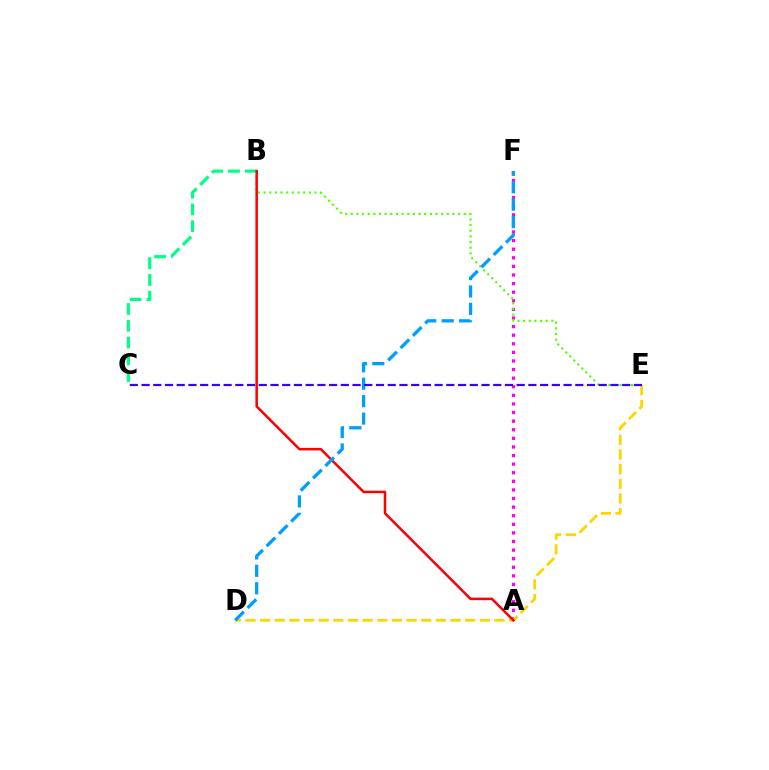{('A', 'F'): [{'color': '#ff00ed', 'line_style': 'dotted', 'thickness': 2.34}], ('D', 'E'): [{'color': '#ffd500', 'line_style': 'dashed', 'thickness': 1.99}], ('B', 'E'): [{'color': '#4fff00', 'line_style': 'dotted', 'thickness': 1.54}], ('B', 'C'): [{'color': '#00ff86', 'line_style': 'dashed', 'thickness': 2.28}], ('A', 'B'): [{'color': '#ff0000', 'line_style': 'solid', 'thickness': 1.81}], ('D', 'F'): [{'color': '#009eff', 'line_style': 'dashed', 'thickness': 2.37}], ('C', 'E'): [{'color': '#3700ff', 'line_style': 'dashed', 'thickness': 1.59}]}